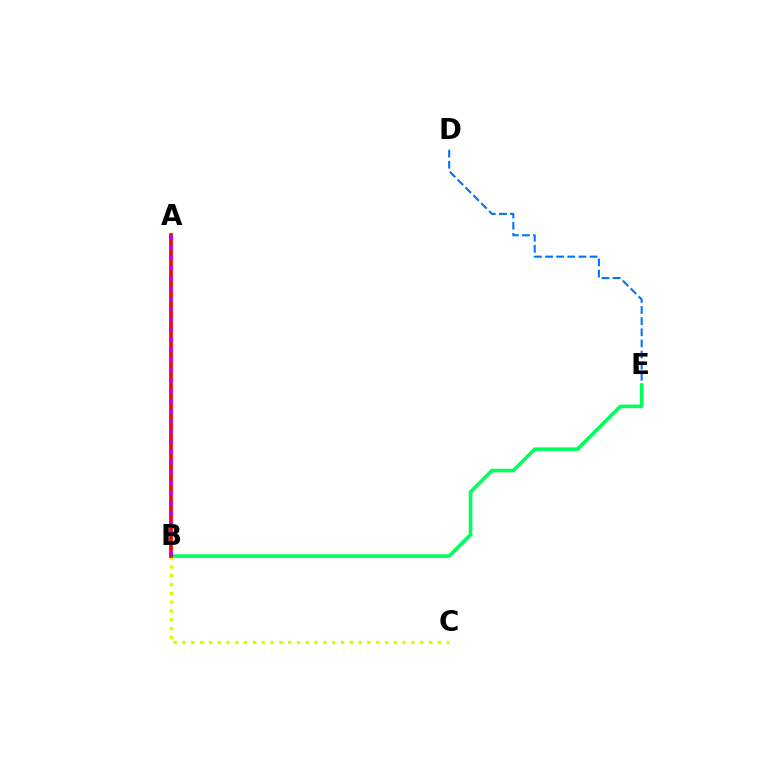{('D', 'E'): [{'color': '#0074ff', 'line_style': 'dashed', 'thickness': 1.51}], ('B', 'E'): [{'color': '#00ff5c', 'line_style': 'solid', 'thickness': 2.6}], ('B', 'C'): [{'color': '#d1ff00', 'line_style': 'dotted', 'thickness': 2.39}], ('A', 'B'): [{'color': '#ff0000', 'line_style': 'solid', 'thickness': 2.66}, {'color': '#b900ff', 'line_style': 'dotted', 'thickness': 2.77}]}